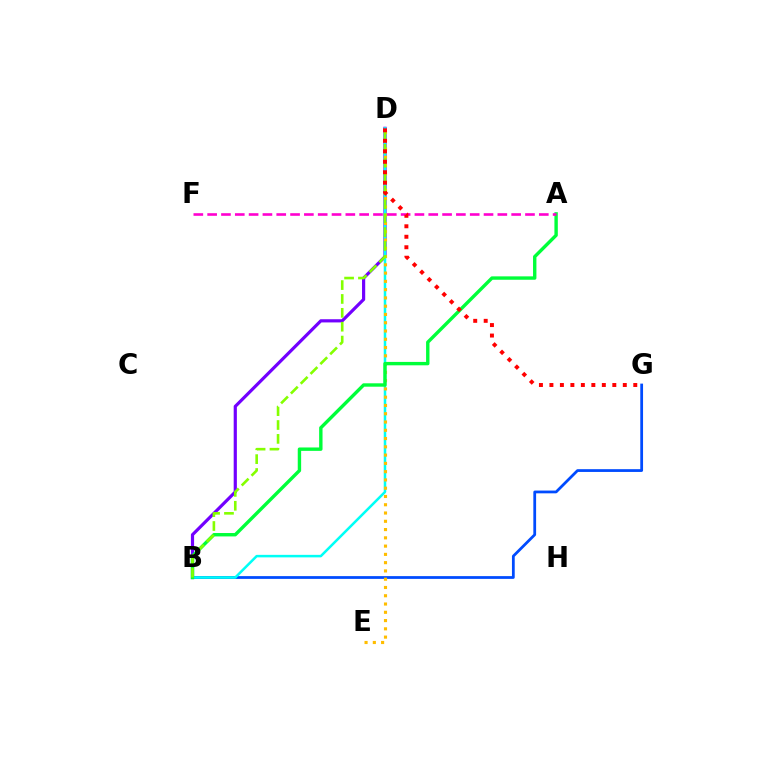{('B', 'D'): [{'color': '#7200ff', 'line_style': 'solid', 'thickness': 2.29}, {'color': '#00fff6', 'line_style': 'solid', 'thickness': 1.82}, {'color': '#84ff00', 'line_style': 'dashed', 'thickness': 1.89}], ('B', 'G'): [{'color': '#004bff', 'line_style': 'solid', 'thickness': 1.99}], ('D', 'E'): [{'color': '#ffbd00', 'line_style': 'dotted', 'thickness': 2.25}], ('A', 'B'): [{'color': '#00ff39', 'line_style': 'solid', 'thickness': 2.44}], ('A', 'F'): [{'color': '#ff00cf', 'line_style': 'dashed', 'thickness': 1.88}], ('D', 'G'): [{'color': '#ff0000', 'line_style': 'dotted', 'thickness': 2.85}]}